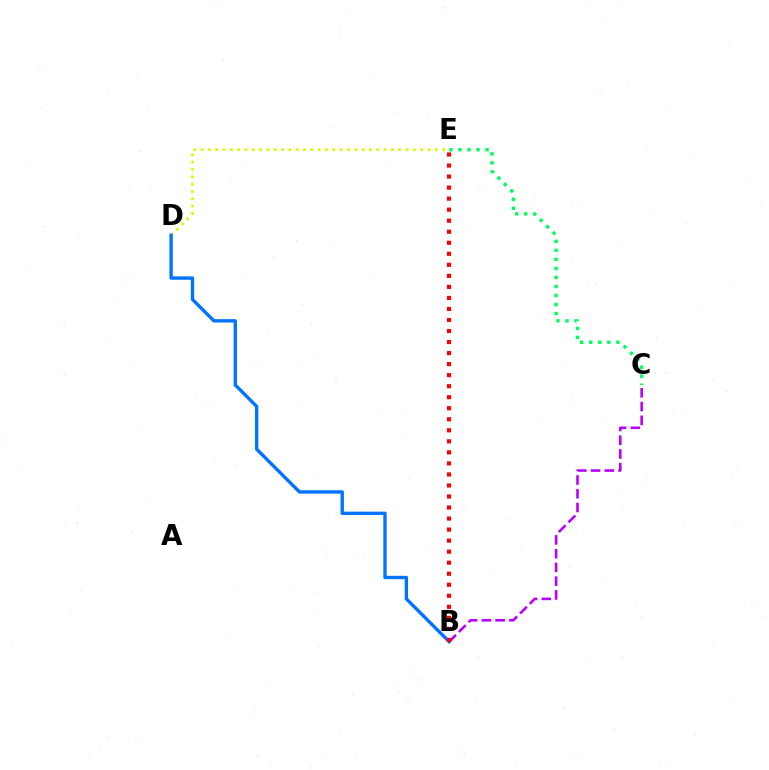{('D', 'E'): [{'color': '#d1ff00', 'line_style': 'dotted', 'thickness': 1.99}], ('B', 'D'): [{'color': '#0074ff', 'line_style': 'solid', 'thickness': 2.42}], ('B', 'C'): [{'color': '#b900ff', 'line_style': 'dashed', 'thickness': 1.87}], ('B', 'E'): [{'color': '#ff0000', 'line_style': 'dotted', 'thickness': 3.0}], ('C', 'E'): [{'color': '#00ff5c', 'line_style': 'dotted', 'thickness': 2.46}]}